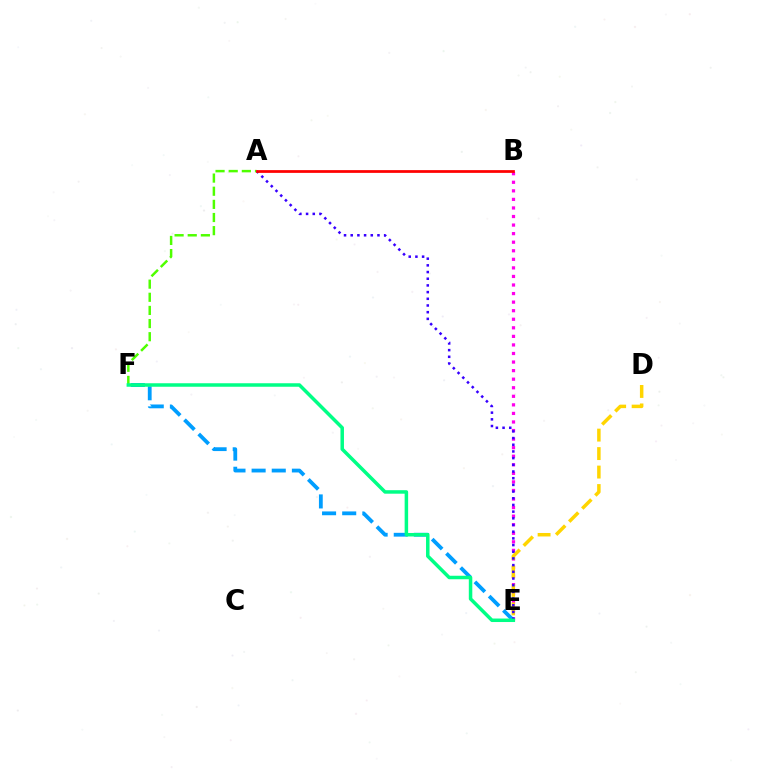{('B', 'E'): [{'color': '#ff00ed', 'line_style': 'dotted', 'thickness': 2.33}], ('D', 'E'): [{'color': '#ffd500', 'line_style': 'dashed', 'thickness': 2.51}], ('E', 'F'): [{'color': '#009eff', 'line_style': 'dashed', 'thickness': 2.74}, {'color': '#00ff86', 'line_style': 'solid', 'thickness': 2.52}], ('A', 'E'): [{'color': '#3700ff', 'line_style': 'dotted', 'thickness': 1.82}], ('A', 'F'): [{'color': '#4fff00', 'line_style': 'dashed', 'thickness': 1.79}], ('A', 'B'): [{'color': '#ff0000', 'line_style': 'solid', 'thickness': 1.98}]}